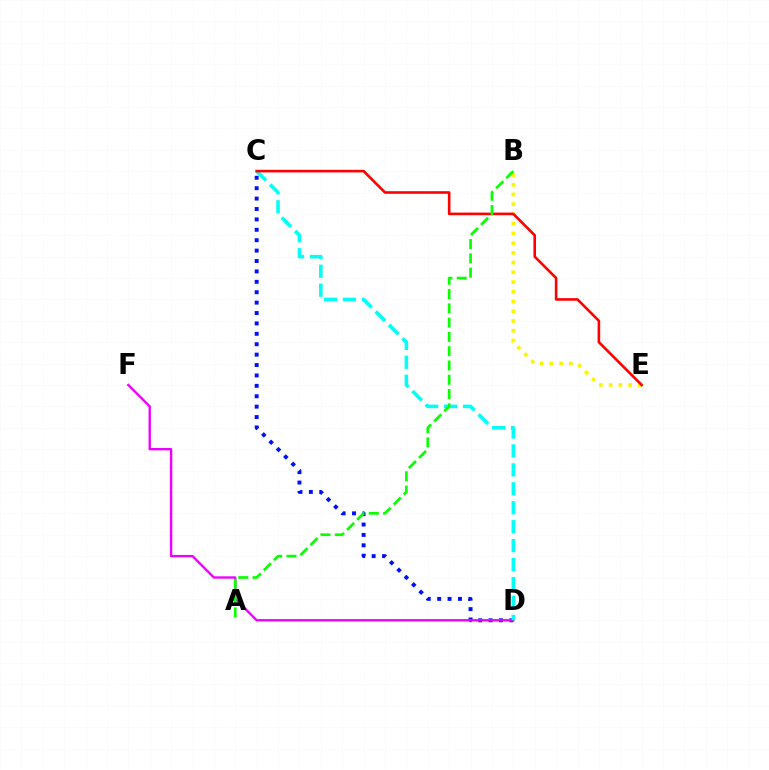{('C', 'D'): [{'color': '#0010ff', 'line_style': 'dotted', 'thickness': 2.83}, {'color': '#00fff6', 'line_style': 'dashed', 'thickness': 2.57}], ('B', 'E'): [{'color': '#fcf500', 'line_style': 'dotted', 'thickness': 2.64}], ('D', 'F'): [{'color': '#ee00ff', 'line_style': 'solid', 'thickness': 1.7}], ('C', 'E'): [{'color': '#ff0000', 'line_style': 'solid', 'thickness': 1.88}], ('A', 'B'): [{'color': '#08ff00', 'line_style': 'dashed', 'thickness': 1.94}]}